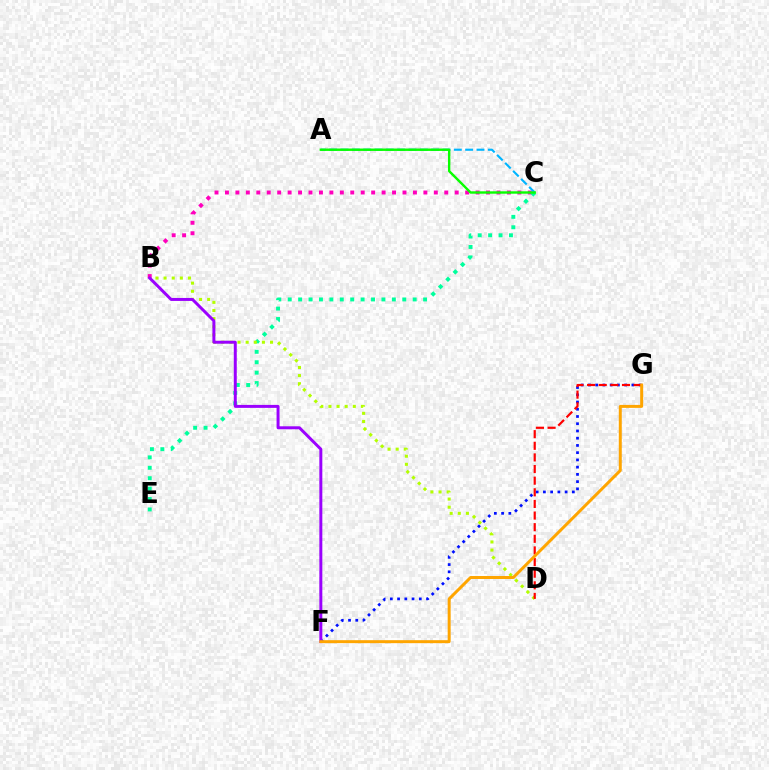{('B', 'C'): [{'color': '#ff00bd', 'line_style': 'dotted', 'thickness': 2.84}], ('C', 'E'): [{'color': '#00ff9d', 'line_style': 'dotted', 'thickness': 2.83}], ('F', 'G'): [{'color': '#0010ff', 'line_style': 'dotted', 'thickness': 1.97}, {'color': '#ffa500', 'line_style': 'solid', 'thickness': 2.14}], ('B', 'D'): [{'color': '#b3ff00', 'line_style': 'dotted', 'thickness': 2.21}], ('A', 'C'): [{'color': '#00b5ff', 'line_style': 'dashed', 'thickness': 1.54}, {'color': '#08ff00', 'line_style': 'solid', 'thickness': 1.74}], ('D', 'G'): [{'color': '#ff0000', 'line_style': 'dashed', 'thickness': 1.58}], ('B', 'F'): [{'color': '#9b00ff', 'line_style': 'solid', 'thickness': 2.14}]}